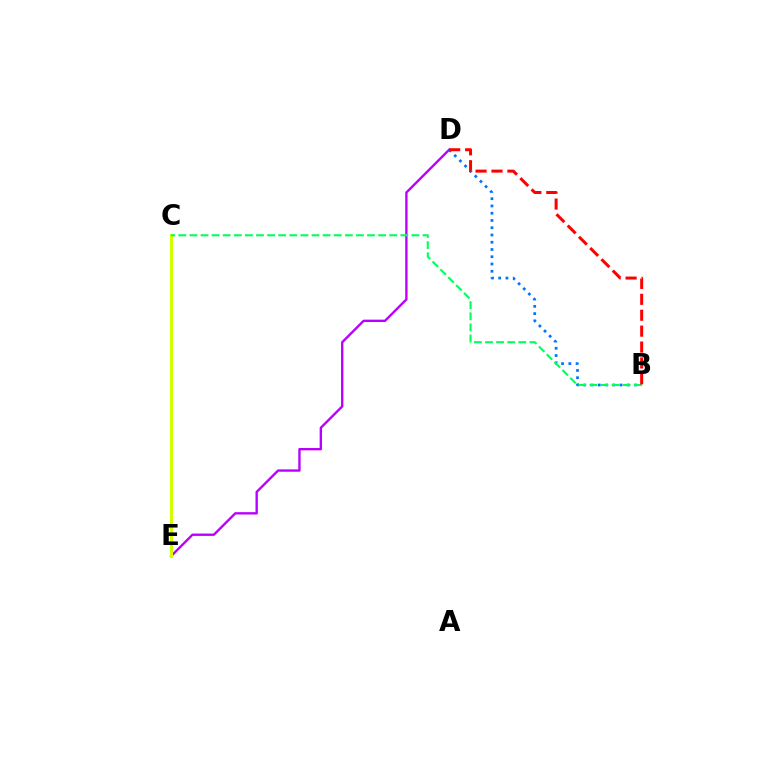{('D', 'E'): [{'color': '#b900ff', 'line_style': 'solid', 'thickness': 1.7}], ('C', 'E'): [{'color': '#d1ff00', 'line_style': 'solid', 'thickness': 2.19}], ('B', 'D'): [{'color': '#0074ff', 'line_style': 'dotted', 'thickness': 1.97}, {'color': '#ff0000', 'line_style': 'dashed', 'thickness': 2.16}], ('B', 'C'): [{'color': '#00ff5c', 'line_style': 'dashed', 'thickness': 1.51}]}